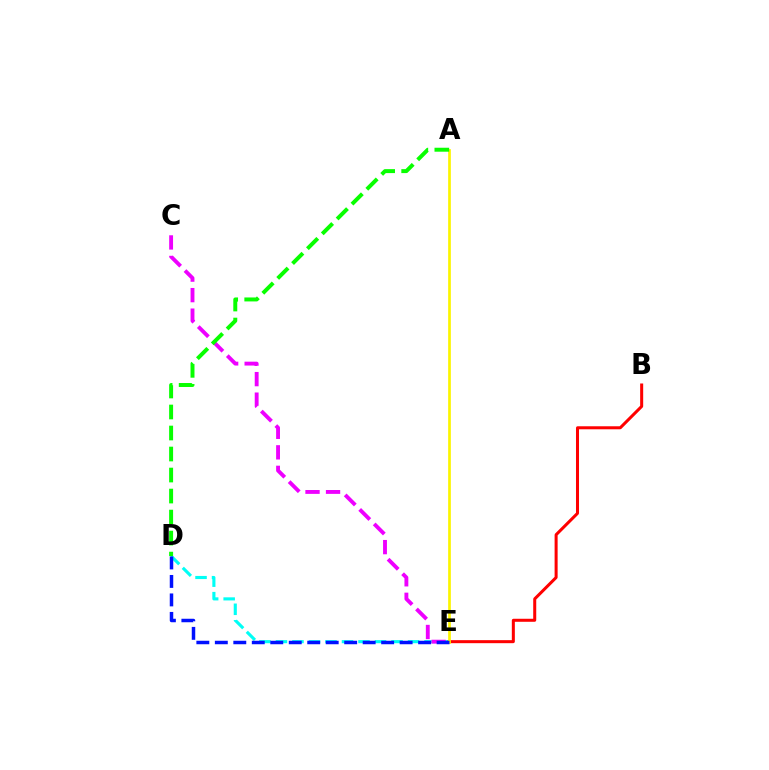{('D', 'E'): [{'color': '#00fff6', 'line_style': 'dashed', 'thickness': 2.24}, {'color': '#0010ff', 'line_style': 'dashed', 'thickness': 2.51}], ('B', 'E'): [{'color': '#ff0000', 'line_style': 'solid', 'thickness': 2.18}], ('A', 'E'): [{'color': '#fcf500', 'line_style': 'solid', 'thickness': 1.95}], ('C', 'E'): [{'color': '#ee00ff', 'line_style': 'dashed', 'thickness': 2.79}], ('A', 'D'): [{'color': '#08ff00', 'line_style': 'dashed', 'thickness': 2.85}]}